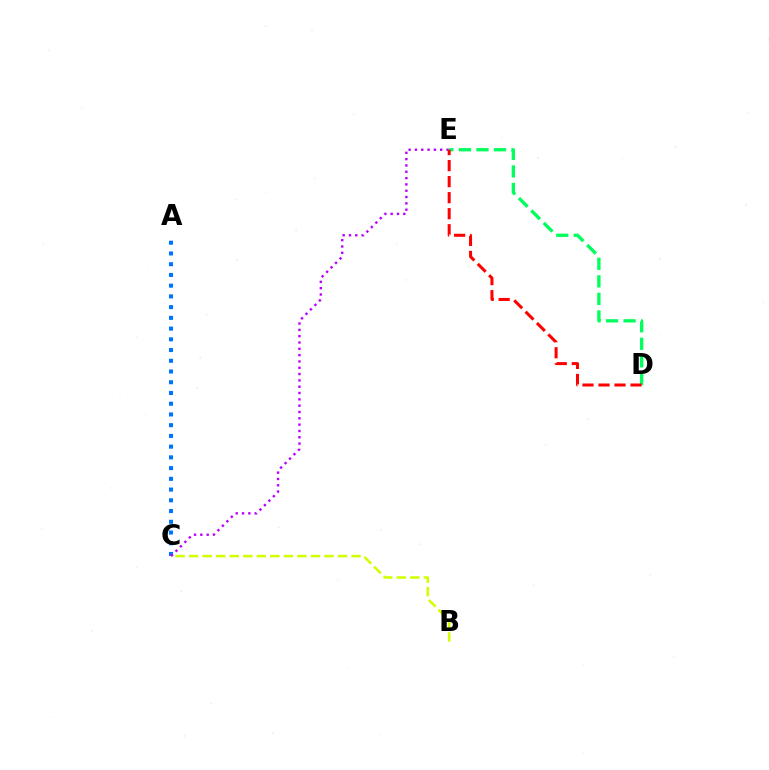{('A', 'C'): [{'color': '#0074ff', 'line_style': 'dotted', 'thickness': 2.92}], ('D', 'E'): [{'color': '#00ff5c', 'line_style': 'dashed', 'thickness': 2.38}, {'color': '#ff0000', 'line_style': 'dashed', 'thickness': 2.18}], ('B', 'C'): [{'color': '#d1ff00', 'line_style': 'dashed', 'thickness': 1.84}], ('C', 'E'): [{'color': '#b900ff', 'line_style': 'dotted', 'thickness': 1.72}]}